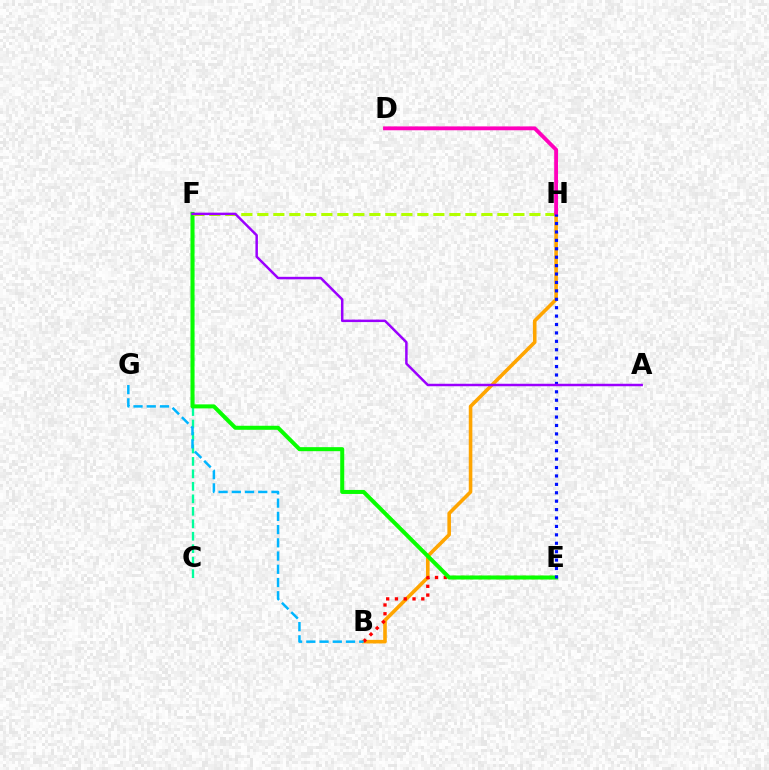{('B', 'H'): [{'color': '#ffa500', 'line_style': 'solid', 'thickness': 2.59}], ('C', 'F'): [{'color': '#00ff9d', 'line_style': 'dashed', 'thickness': 1.69}], ('B', 'E'): [{'color': '#ff0000', 'line_style': 'dotted', 'thickness': 2.39}], ('E', 'F'): [{'color': '#08ff00', 'line_style': 'solid', 'thickness': 2.9}], ('F', 'H'): [{'color': '#b3ff00', 'line_style': 'dashed', 'thickness': 2.17}], ('D', 'H'): [{'color': '#ff00bd', 'line_style': 'solid', 'thickness': 2.77}], ('B', 'G'): [{'color': '#00b5ff', 'line_style': 'dashed', 'thickness': 1.8}], ('E', 'H'): [{'color': '#0010ff', 'line_style': 'dotted', 'thickness': 2.29}], ('A', 'F'): [{'color': '#9b00ff', 'line_style': 'solid', 'thickness': 1.79}]}